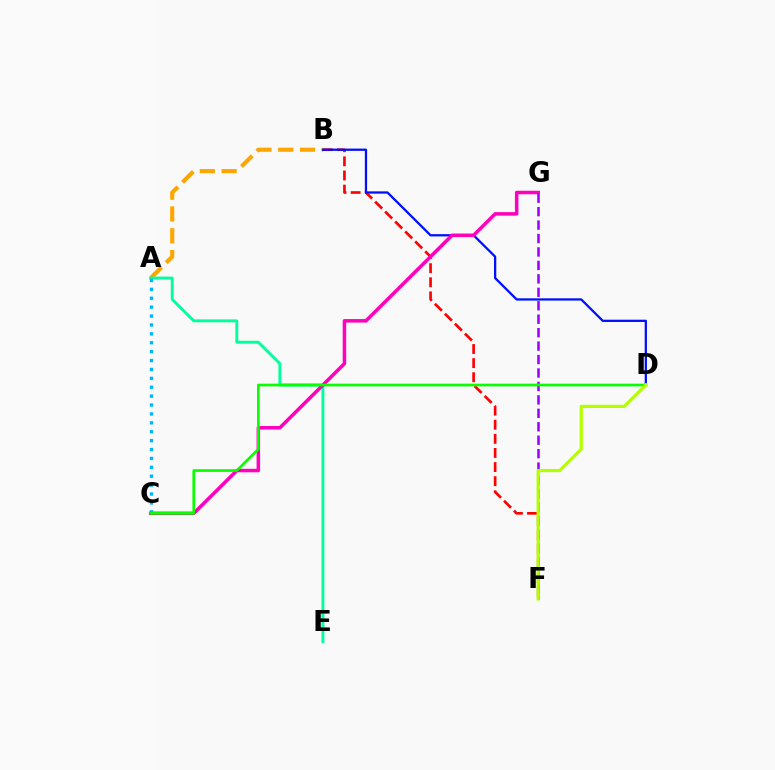{('B', 'F'): [{'color': '#ff0000', 'line_style': 'dashed', 'thickness': 1.92}], ('A', 'B'): [{'color': '#ffa500', 'line_style': 'dashed', 'thickness': 2.96}], ('A', 'E'): [{'color': '#00ff9d', 'line_style': 'solid', 'thickness': 2.09}], ('B', 'D'): [{'color': '#0010ff', 'line_style': 'solid', 'thickness': 1.64}], ('C', 'G'): [{'color': '#ff00bd', 'line_style': 'solid', 'thickness': 2.53}], ('F', 'G'): [{'color': '#9b00ff', 'line_style': 'dashed', 'thickness': 1.83}], ('A', 'C'): [{'color': '#00b5ff', 'line_style': 'dotted', 'thickness': 2.42}], ('C', 'D'): [{'color': '#08ff00', 'line_style': 'solid', 'thickness': 1.92}], ('D', 'F'): [{'color': '#b3ff00', 'line_style': 'solid', 'thickness': 2.32}]}